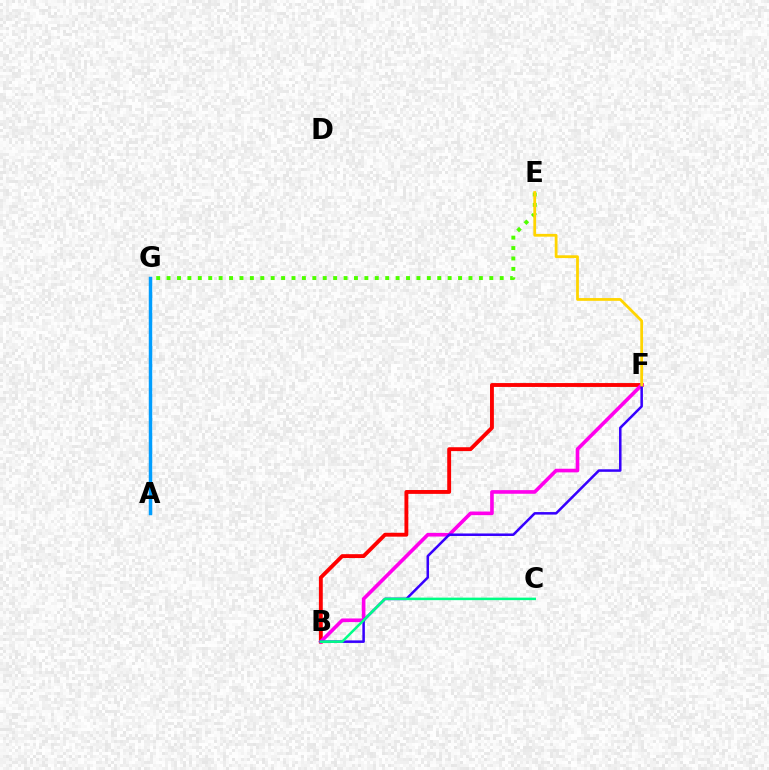{('A', 'G'): [{'color': '#009eff', 'line_style': 'solid', 'thickness': 2.5}], ('E', 'G'): [{'color': '#4fff00', 'line_style': 'dotted', 'thickness': 2.83}], ('B', 'F'): [{'color': '#ff0000', 'line_style': 'solid', 'thickness': 2.79}, {'color': '#ff00ed', 'line_style': 'solid', 'thickness': 2.61}, {'color': '#3700ff', 'line_style': 'solid', 'thickness': 1.81}], ('B', 'C'): [{'color': '#00ff86', 'line_style': 'solid', 'thickness': 1.81}], ('E', 'F'): [{'color': '#ffd500', 'line_style': 'solid', 'thickness': 2.0}]}